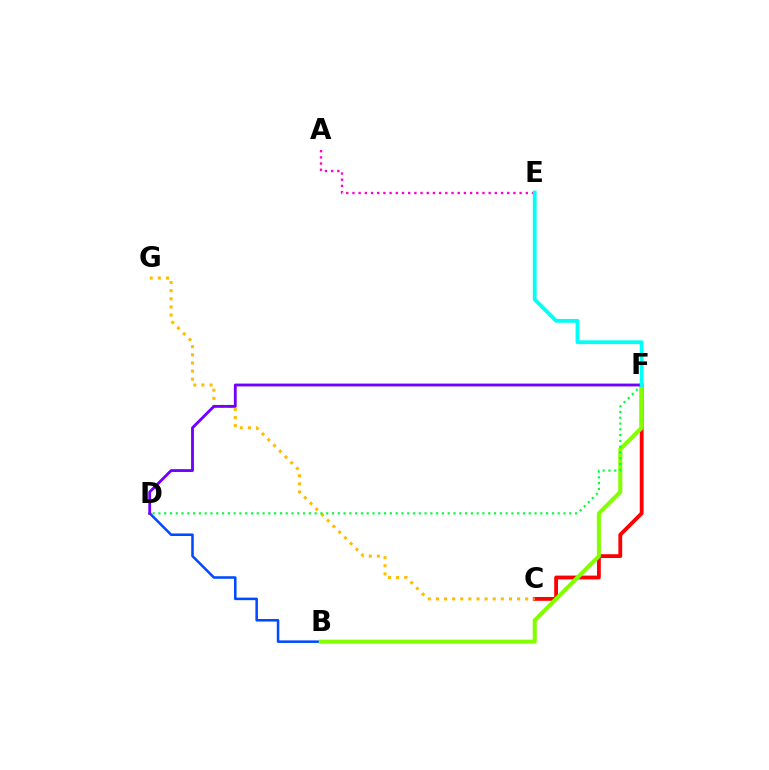{('C', 'F'): [{'color': '#ff0000', 'line_style': 'solid', 'thickness': 2.75}], ('B', 'D'): [{'color': '#004bff', 'line_style': 'solid', 'thickness': 1.83}], ('A', 'E'): [{'color': '#ff00cf', 'line_style': 'dotted', 'thickness': 1.68}], ('B', 'F'): [{'color': '#84ff00', 'line_style': 'solid', 'thickness': 2.93}], ('C', 'G'): [{'color': '#ffbd00', 'line_style': 'dotted', 'thickness': 2.2}], ('D', 'F'): [{'color': '#00ff39', 'line_style': 'dotted', 'thickness': 1.57}, {'color': '#7200ff', 'line_style': 'solid', 'thickness': 2.04}], ('E', 'F'): [{'color': '#00fff6', 'line_style': 'solid', 'thickness': 2.74}]}